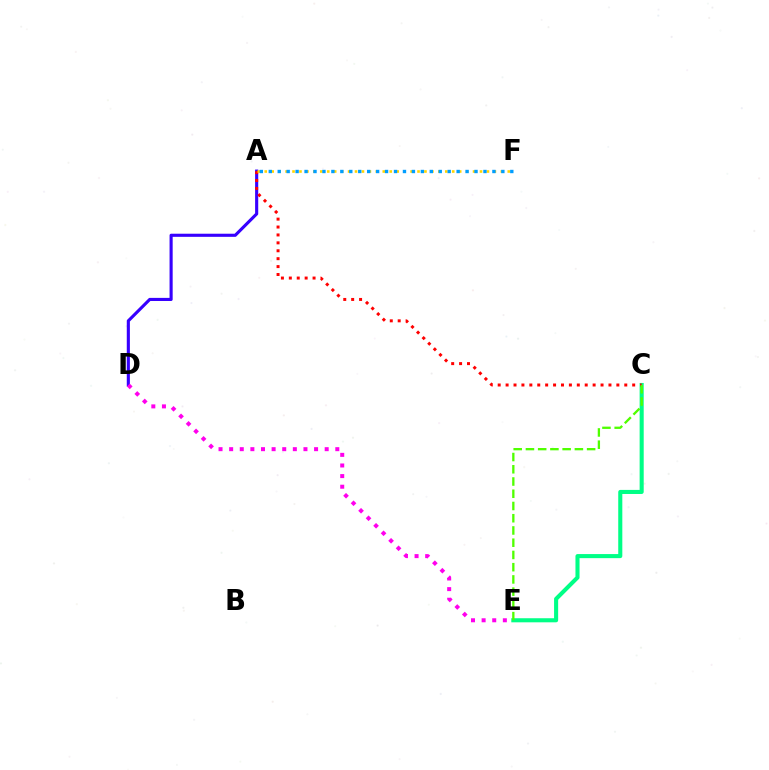{('A', 'D'): [{'color': '#3700ff', 'line_style': 'solid', 'thickness': 2.24}], ('C', 'E'): [{'color': '#00ff86', 'line_style': 'solid', 'thickness': 2.94}, {'color': '#4fff00', 'line_style': 'dashed', 'thickness': 1.66}], ('A', 'C'): [{'color': '#ff0000', 'line_style': 'dotted', 'thickness': 2.15}], ('A', 'F'): [{'color': '#ffd500', 'line_style': 'dotted', 'thickness': 1.89}, {'color': '#009eff', 'line_style': 'dotted', 'thickness': 2.43}], ('D', 'E'): [{'color': '#ff00ed', 'line_style': 'dotted', 'thickness': 2.88}]}